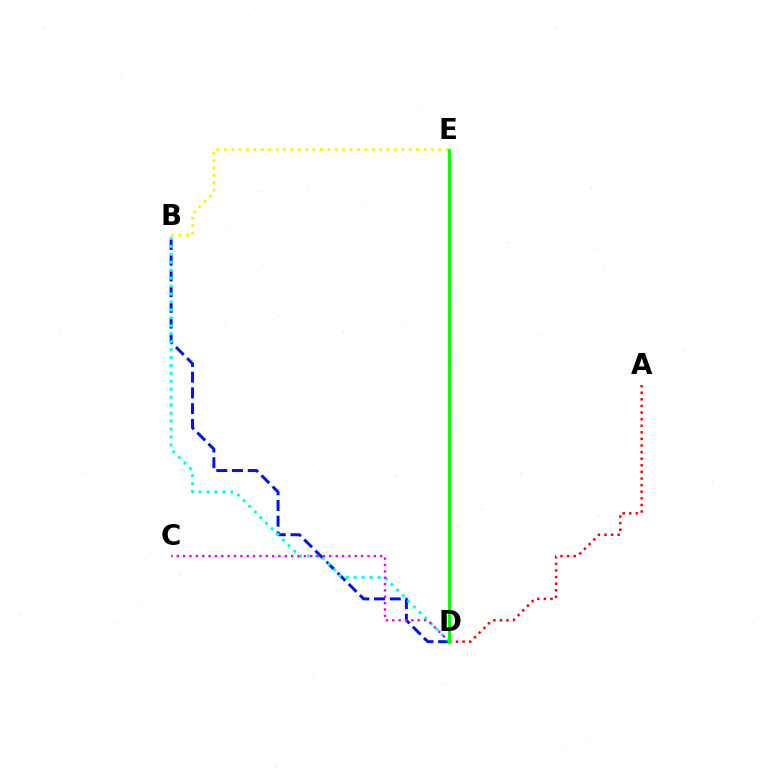{('B', 'D'): [{'color': '#0010ff', 'line_style': 'dashed', 'thickness': 2.14}, {'color': '#00fff6', 'line_style': 'dotted', 'thickness': 2.16}], ('B', 'E'): [{'color': '#fcf500', 'line_style': 'dotted', 'thickness': 2.01}], ('C', 'D'): [{'color': '#ee00ff', 'line_style': 'dotted', 'thickness': 1.73}], ('A', 'D'): [{'color': '#ff0000', 'line_style': 'dotted', 'thickness': 1.79}], ('D', 'E'): [{'color': '#08ff00', 'line_style': 'solid', 'thickness': 2.16}]}